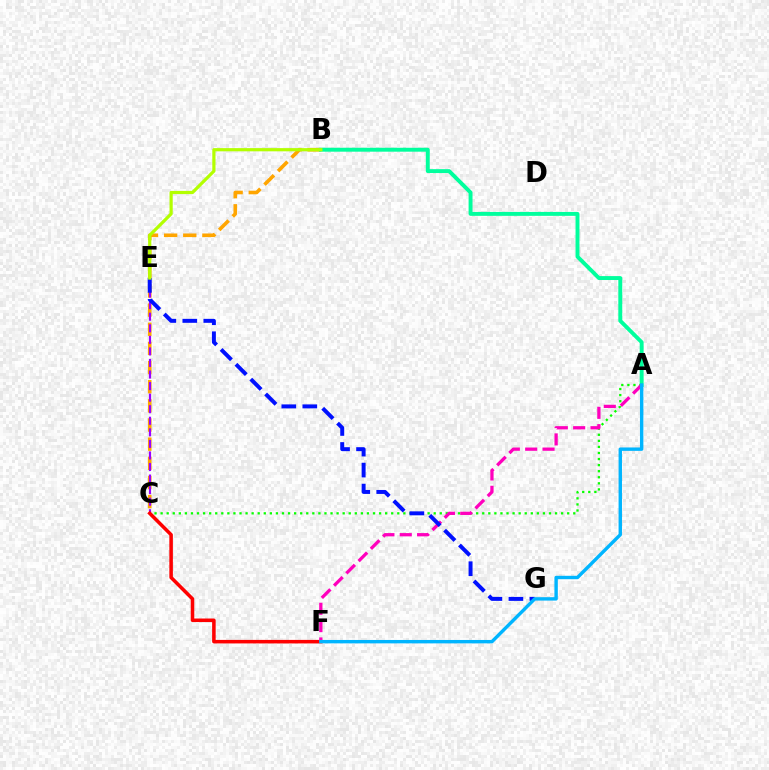{('B', 'C'): [{'color': '#ffa500', 'line_style': 'dashed', 'thickness': 2.6}], ('A', 'B'): [{'color': '#00ff9d', 'line_style': 'solid', 'thickness': 2.82}], ('A', 'C'): [{'color': '#08ff00', 'line_style': 'dotted', 'thickness': 1.65}], ('C', 'E'): [{'color': '#9b00ff', 'line_style': 'dashed', 'thickness': 1.57}], ('C', 'F'): [{'color': '#ff0000', 'line_style': 'solid', 'thickness': 2.54}], ('A', 'F'): [{'color': '#ff00bd', 'line_style': 'dashed', 'thickness': 2.36}, {'color': '#00b5ff', 'line_style': 'solid', 'thickness': 2.45}], ('E', 'G'): [{'color': '#0010ff', 'line_style': 'dashed', 'thickness': 2.85}], ('B', 'E'): [{'color': '#b3ff00', 'line_style': 'solid', 'thickness': 2.3}]}